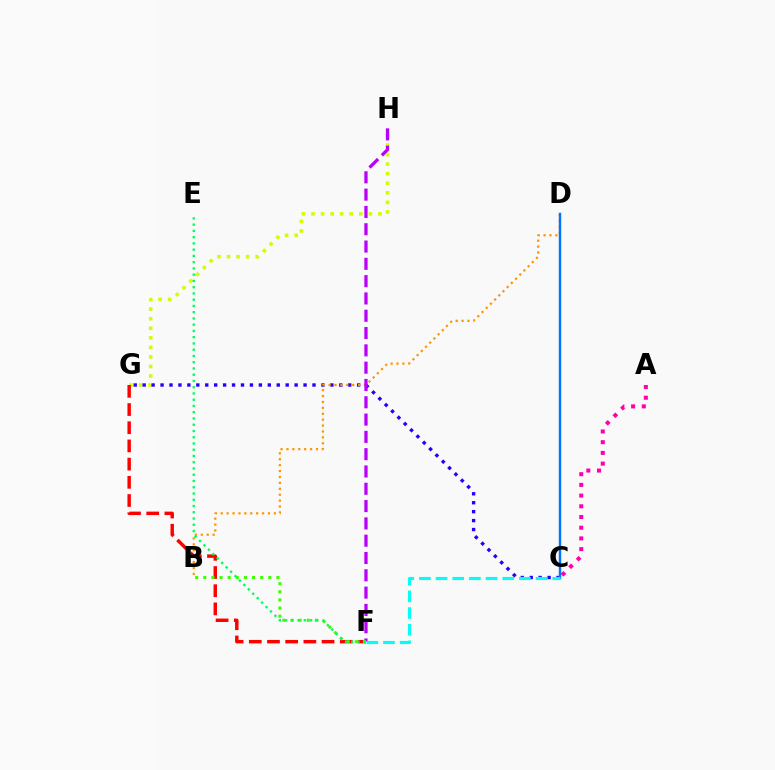{('A', 'C'): [{'color': '#ff00ac', 'line_style': 'dotted', 'thickness': 2.91}], ('G', 'H'): [{'color': '#d1ff00', 'line_style': 'dotted', 'thickness': 2.6}], ('C', 'G'): [{'color': '#2500ff', 'line_style': 'dotted', 'thickness': 2.43}], ('F', 'G'): [{'color': '#ff0000', 'line_style': 'dashed', 'thickness': 2.47}], ('B', 'D'): [{'color': '#ff9400', 'line_style': 'dotted', 'thickness': 1.6}], ('F', 'H'): [{'color': '#b900ff', 'line_style': 'dashed', 'thickness': 2.35}], ('C', 'D'): [{'color': '#0074ff', 'line_style': 'solid', 'thickness': 1.74}], ('B', 'F'): [{'color': '#3dff00', 'line_style': 'dotted', 'thickness': 2.21}], ('E', 'F'): [{'color': '#00ff5c', 'line_style': 'dotted', 'thickness': 1.7}], ('C', 'F'): [{'color': '#00fff6', 'line_style': 'dashed', 'thickness': 2.26}]}